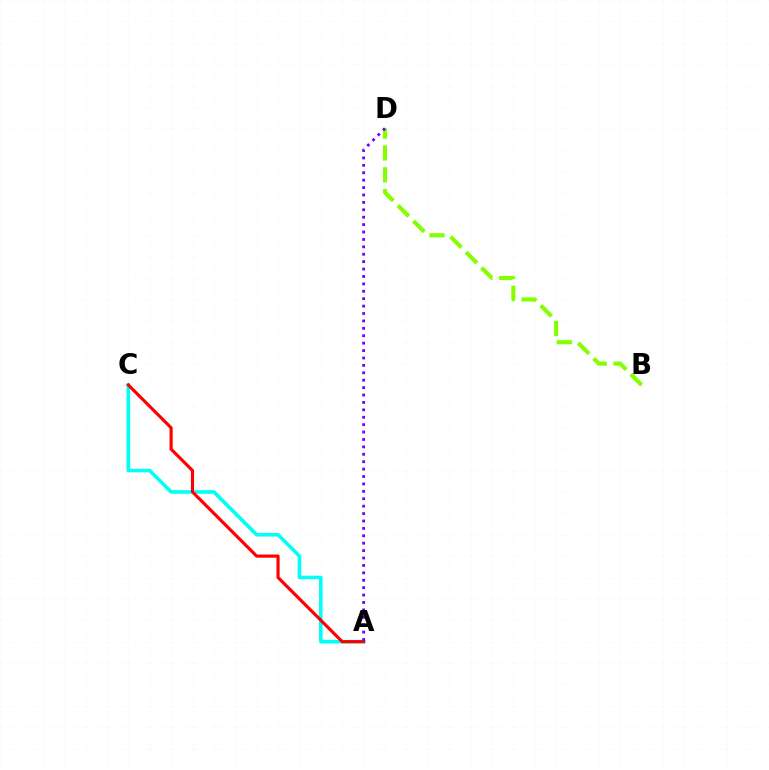{('A', 'C'): [{'color': '#00fff6', 'line_style': 'solid', 'thickness': 2.59}, {'color': '#ff0000', 'line_style': 'solid', 'thickness': 2.26}], ('B', 'D'): [{'color': '#84ff00', 'line_style': 'dashed', 'thickness': 2.97}], ('A', 'D'): [{'color': '#7200ff', 'line_style': 'dotted', 'thickness': 2.01}]}